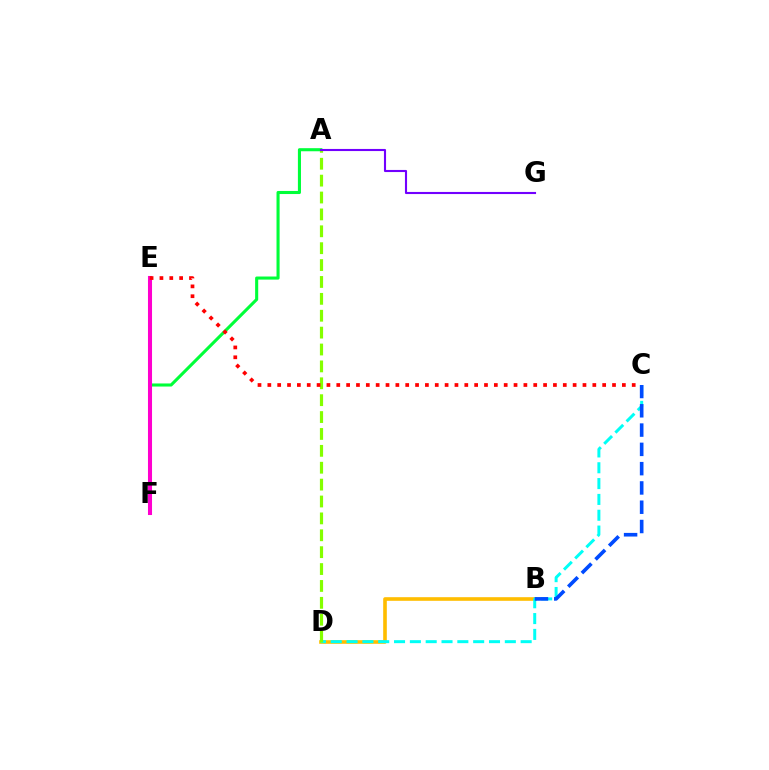{('A', 'F'): [{'color': '#00ff39', 'line_style': 'solid', 'thickness': 2.22}], ('B', 'D'): [{'color': '#ffbd00', 'line_style': 'solid', 'thickness': 2.61}], ('C', 'D'): [{'color': '#00fff6', 'line_style': 'dashed', 'thickness': 2.15}], ('A', 'D'): [{'color': '#84ff00', 'line_style': 'dashed', 'thickness': 2.29}], ('E', 'F'): [{'color': '#ff00cf', 'line_style': 'solid', 'thickness': 2.92}], ('B', 'C'): [{'color': '#004bff', 'line_style': 'dashed', 'thickness': 2.62}], ('A', 'G'): [{'color': '#7200ff', 'line_style': 'solid', 'thickness': 1.52}], ('C', 'E'): [{'color': '#ff0000', 'line_style': 'dotted', 'thickness': 2.68}]}